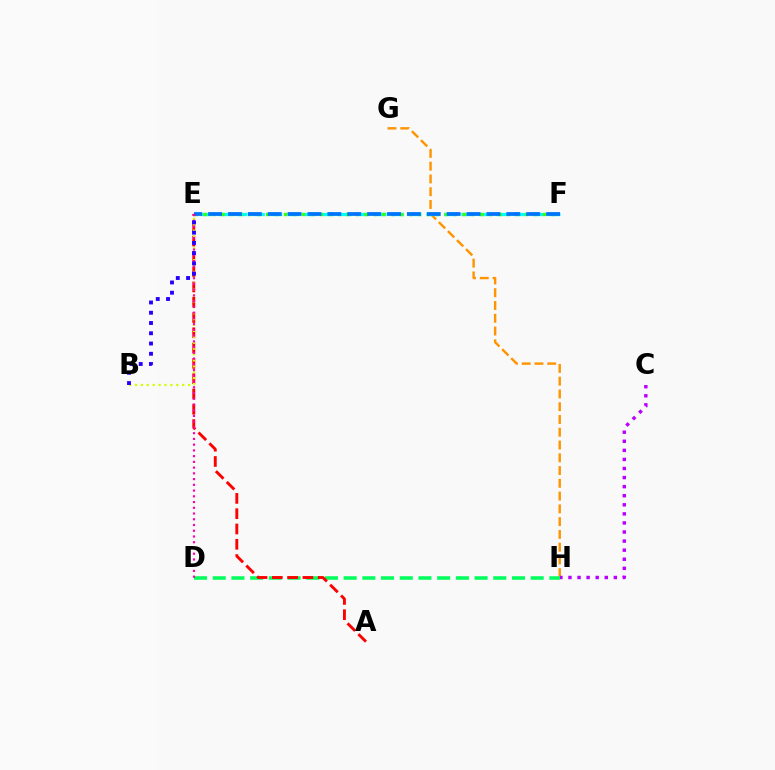{('G', 'H'): [{'color': '#ff9400', 'line_style': 'dashed', 'thickness': 1.73}], ('E', 'F'): [{'color': '#00fff6', 'line_style': 'dashed', 'thickness': 2.36}, {'color': '#3dff00', 'line_style': 'dotted', 'thickness': 2.43}, {'color': '#0074ff', 'line_style': 'dashed', 'thickness': 2.7}], ('C', 'H'): [{'color': '#b900ff', 'line_style': 'dotted', 'thickness': 2.47}], ('D', 'H'): [{'color': '#00ff5c', 'line_style': 'dashed', 'thickness': 2.54}], ('A', 'E'): [{'color': '#ff0000', 'line_style': 'dashed', 'thickness': 2.08}], ('B', 'E'): [{'color': '#d1ff00', 'line_style': 'dotted', 'thickness': 1.6}, {'color': '#2500ff', 'line_style': 'dotted', 'thickness': 2.79}], ('D', 'E'): [{'color': '#ff00ac', 'line_style': 'dotted', 'thickness': 1.56}]}